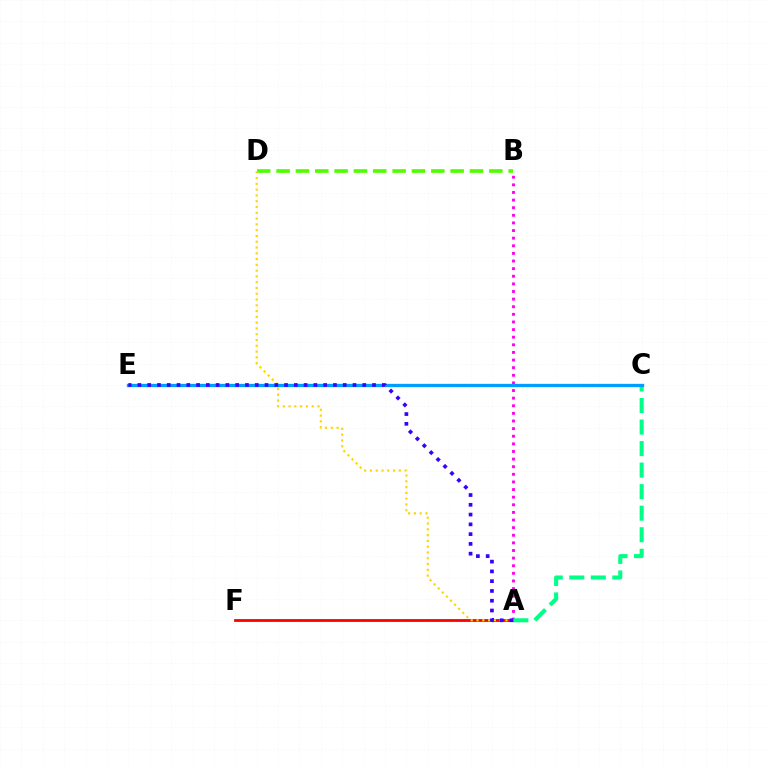{('A', 'F'): [{'color': '#ff0000', 'line_style': 'solid', 'thickness': 2.02}], ('B', 'D'): [{'color': '#4fff00', 'line_style': 'dashed', 'thickness': 2.63}], ('A', 'B'): [{'color': '#ff00ed', 'line_style': 'dotted', 'thickness': 2.07}], ('A', 'C'): [{'color': '#00ff86', 'line_style': 'dashed', 'thickness': 2.93}], ('A', 'D'): [{'color': '#ffd500', 'line_style': 'dotted', 'thickness': 1.57}], ('C', 'E'): [{'color': '#009eff', 'line_style': 'solid', 'thickness': 2.39}], ('A', 'E'): [{'color': '#3700ff', 'line_style': 'dotted', 'thickness': 2.66}]}